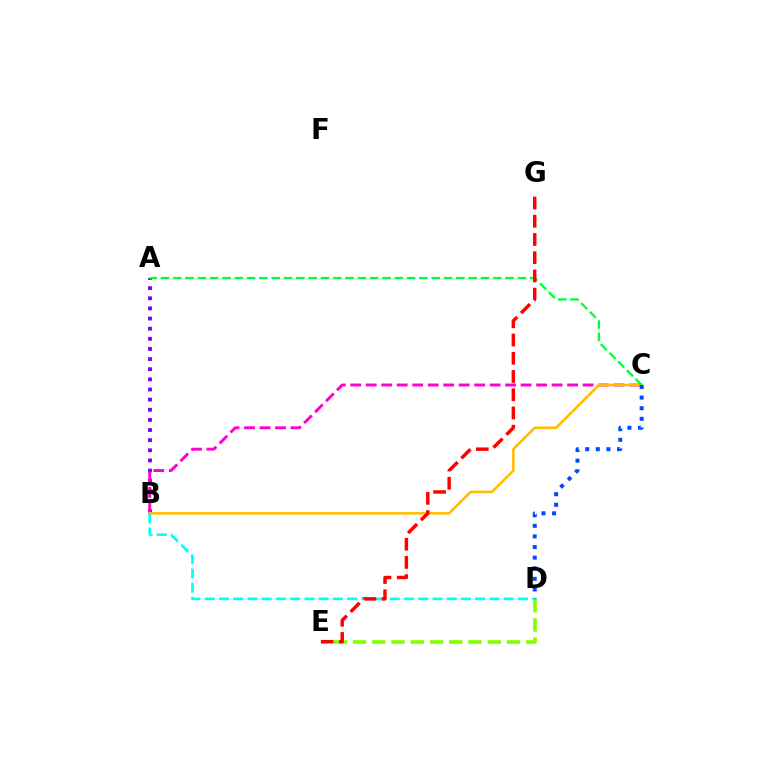{('A', 'B'): [{'color': '#7200ff', 'line_style': 'dotted', 'thickness': 2.75}], ('D', 'E'): [{'color': '#84ff00', 'line_style': 'dashed', 'thickness': 2.62}], ('B', 'C'): [{'color': '#ff00cf', 'line_style': 'dashed', 'thickness': 2.1}, {'color': '#ffbd00', 'line_style': 'solid', 'thickness': 1.83}], ('A', 'C'): [{'color': '#00ff39', 'line_style': 'dashed', 'thickness': 1.67}], ('C', 'D'): [{'color': '#004bff', 'line_style': 'dotted', 'thickness': 2.88}], ('B', 'D'): [{'color': '#00fff6', 'line_style': 'dashed', 'thickness': 1.93}], ('E', 'G'): [{'color': '#ff0000', 'line_style': 'dashed', 'thickness': 2.48}]}